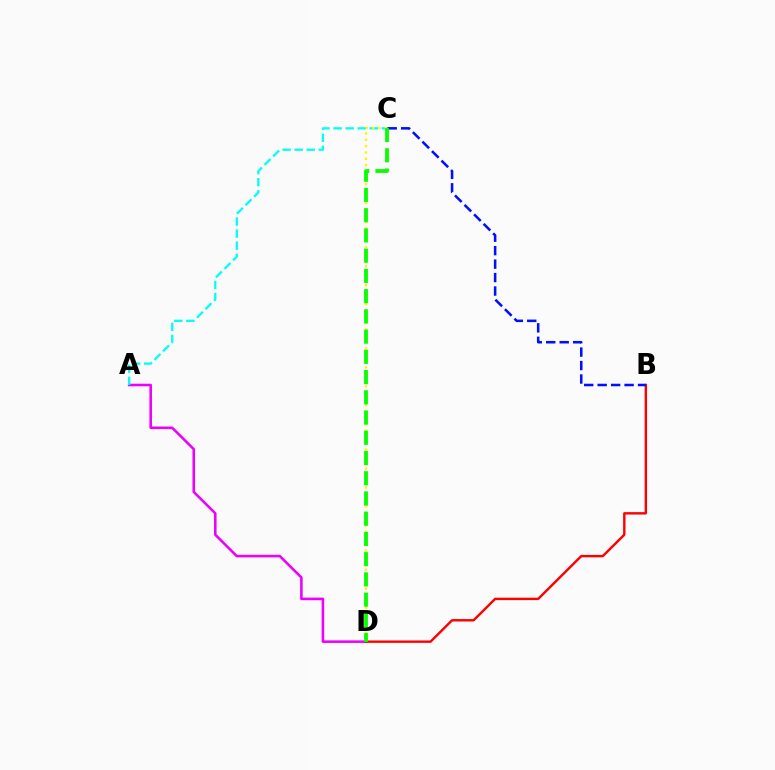{('A', 'D'): [{'color': '#ee00ff', 'line_style': 'solid', 'thickness': 1.85}], ('A', 'C'): [{'color': '#00fff6', 'line_style': 'dashed', 'thickness': 1.64}], ('C', 'D'): [{'color': '#fcf500', 'line_style': 'dotted', 'thickness': 1.72}, {'color': '#08ff00', 'line_style': 'dashed', 'thickness': 2.75}], ('B', 'D'): [{'color': '#ff0000', 'line_style': 'solid', 'thickness': 1.73}], ('B', 'C'): [{'color': '#0010ff', 'line_style': 'dashed', 'thickness': 1.83}]}